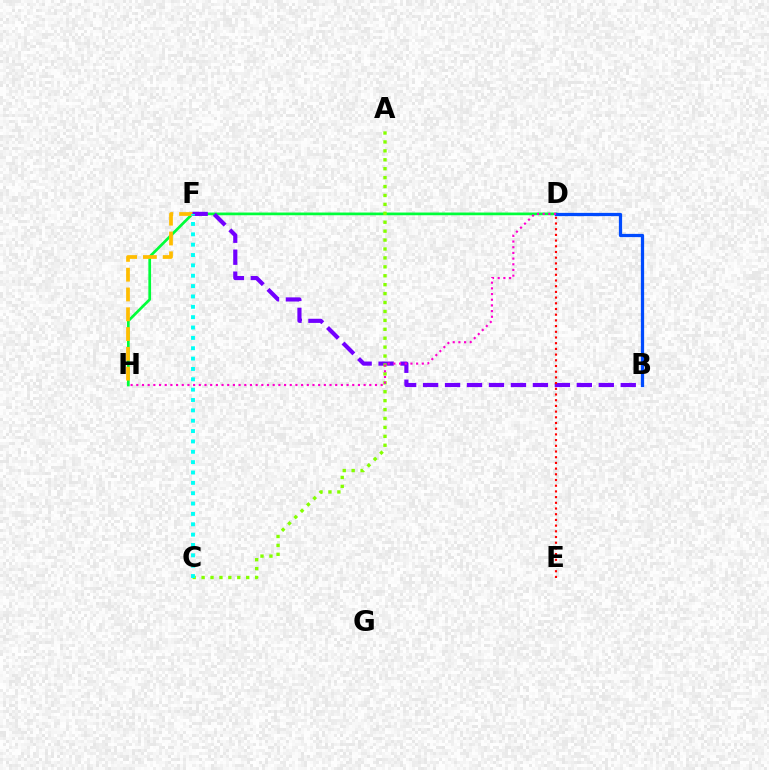{('D', 'H'): [{'color': '#00ff39', 'line_style': 'solid', 'thickness': 1.95}, {'color': '#ff00cf', 'line_style': 'dotted', 'thickness': 1.54}], ('F', 'H'): [{'color': '#ffbd00', 'line_style': 'dashed', 'thickness': 2.69}], ('B', 'F'): [{'color': '#7200ff', 'line_style': 'dashed', 'thickness': 2.98}], ('A', 'C'): [{'color': '#84ff00', 'line_style': 'dotted', 'thickness': 2.42}], ('D', 'E'): [{'color': '#ff0000', 'line_style': 'dotted', 'thickness': 1.55}], ('C', 'F'): [{'color': '#00fff6', 'line_style': 'dotted', 'thickness': 2.81}], ('B', 'D'): [{'color': '#004bff', 'line_style': 'solid', 'thickness': 2.34}]}